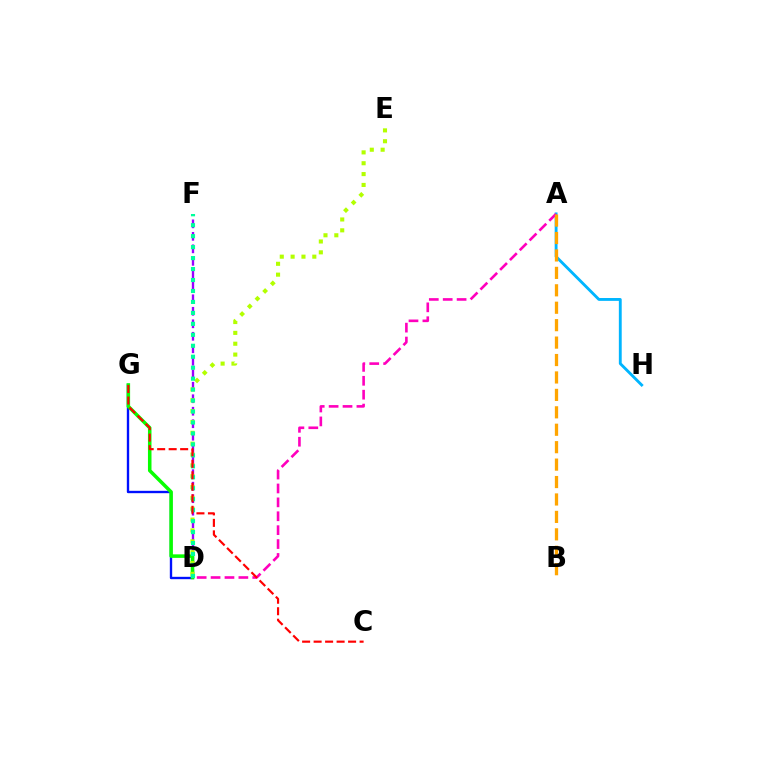{('D', 'G'): [{'color': '#0010ff', 'line_style': 'solid', 'thickness': 1.7}, {'color': '#08ff00', 'line_style': 'solid', 'thickness': 2.55}], ('D', 'F'): [{'color': '#9b00ff', 'line_style': 'dashed', 'thickness': 1.7}, {'color': '#00ff9d', 'line_style': 'dotted', 'thickness': 2.98}], ('A', 'H'): [{'color': '#00b5ff', 'line_style': 'solid', 'thickness': 2.06}], ('D', 'E'): [{'color': '#b3ff00', 'line_style': 'dotted', 'thickness': 2.95}], ('A', 'D'): [{'color': '#ff00bd', 'line_style': 'dashed', 'thickness': 1.89}], ('A', 'B'): [{'color': '#ffa500', 'line_style': 'dashed', 'thickness': 2.37}], ('C', 'G'): [{'color': '#ff0000', 'line_style': 'dashed', 'thickness': 1.56}]}